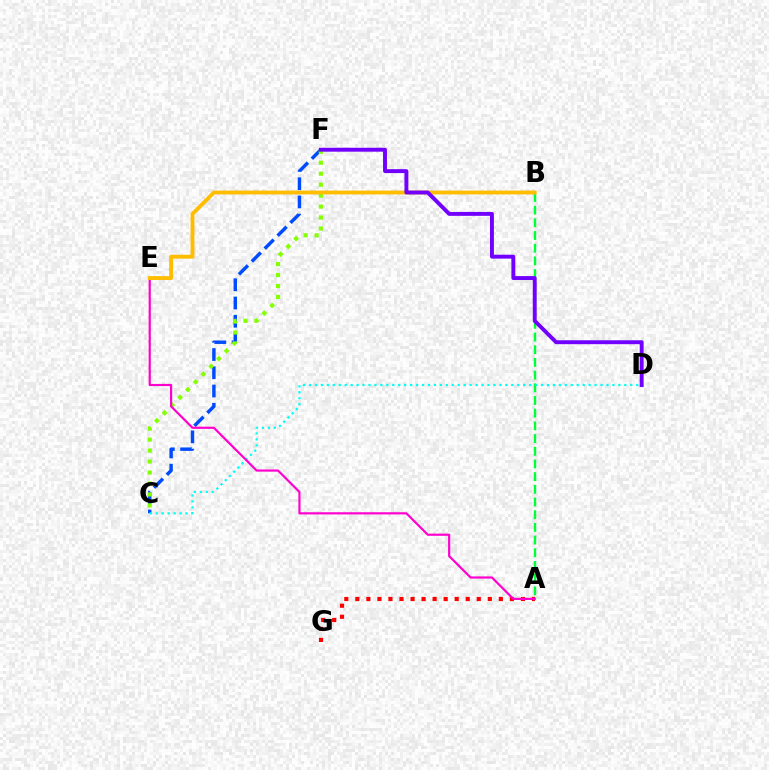{('A', 'B'): [{'color': '#00ff39', 'line_style': 'dashed', 'thickness': 1.72}], ('A', 'G'): [{'color': '#ff0000', 'line_style': 'dotted', 'thickness': 3.0}], ('C', 'F'): [{'color': '#004bff', 'line_style': 'dashed', 'thickness': 2.48}, {'color': '#84ff00', 'line_style': 'dotted', 'thickness': 2.98}], ('C', 'D'): [{'color': '#00fff6', 'line_style': 'dotted', 'thickness': 1.62}], ('A', 'E'): [{'color': '#ff00cf', 'line_style': 'solid', 'thickness': 1.57}], ('B', 'E'): [{'color': '#ffbd00', 'line_style': 'solid', 'thickness': 2.78}], ('D', 'F'): [{'color': '#7200ff', 'line_style': 'solid', 'thickness': 2.82}]}